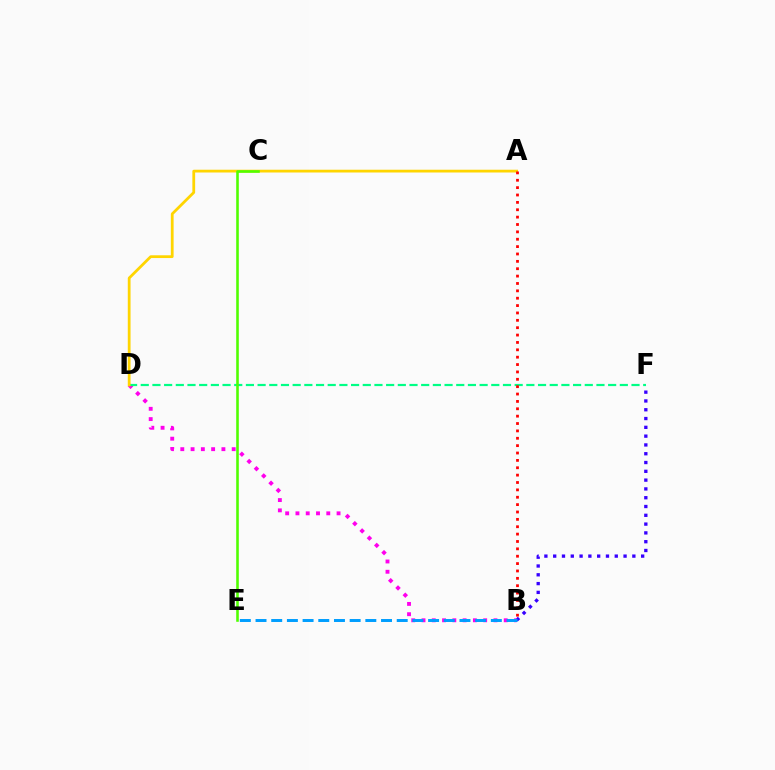{('B', 'F'): [{'color': '#3700ff', 'line_style': 'dotted', 'thickness': 2.39}], ('B', 'D'): [{'color': '#ff00ed', 'line_style': 'dotted', 'thickness': 2.79}], ('D', 'F'): [{'color': '#00ff86', 'line_style': 'dashed', 'thickness': 1.59}], ('B', 'E'): [{'color': '#009eff', 'line_style': 'dashed', 'thickness': 2.13}], ('A', 'D'): [{'color': '#ffd500', 'line_style': 'solid', 'thickness': 2.0}], ('A', 'B'): [{'color': '#ff0000', 'line_style': 'dotted', 'thickness': 2.0}], ('C', 'E'): [{'color': '#4fff00', 'line_style': 'solid', 'thickness': 1.86}]}